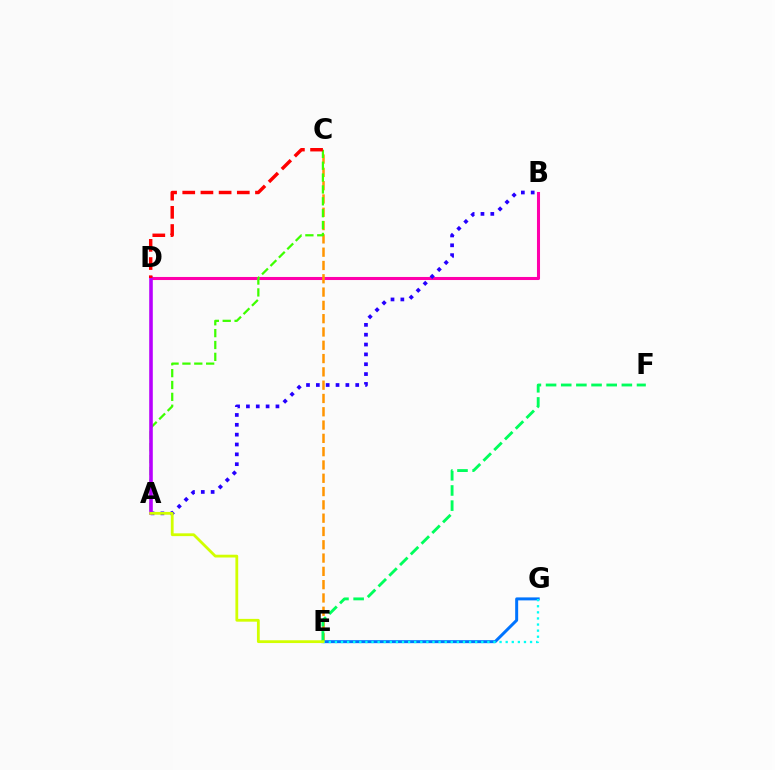{('B', 'D'): [{'color': '#ff00ac', 'line_style': 'solid', 'thickness': 2.21}], ('E', 'G'): [{'color': '#0074ff', 'line_style': 'solid', 'thickness': 2.15}, {'color': '#00fff6', 'line_style': 'dotted', 'thickness': 1.66}], ('C', 'E'): [{'color': '#ff9400', 'line_style': 'dashed', 'thickness': 1.81}], ('A', 'B'): [{'color': '#2500ff', 'line_style': 'dotted', 'thickness': 2.67}], ('A', 'C'): [{'color': '#3dff00', 'line_style': 'dashed', 'thickness': 1.61}], ('A', 'D'): [{'color': '#b900ff', 'line_style': 'solid', 'thickness': 2.58}], ('E', 'F'): [{'color': '#00ff5c', 'line_style': 'dashed', 'thickness': 2.06}], ('A', 'E'): [{'color': '#d1ff00', 'line_style': 'solid', 'thickness': 2.01}], ('C', 'D'): [{'color': '#ff0000', 'line_style': 'dashed', 'thickness': 2.47}]}